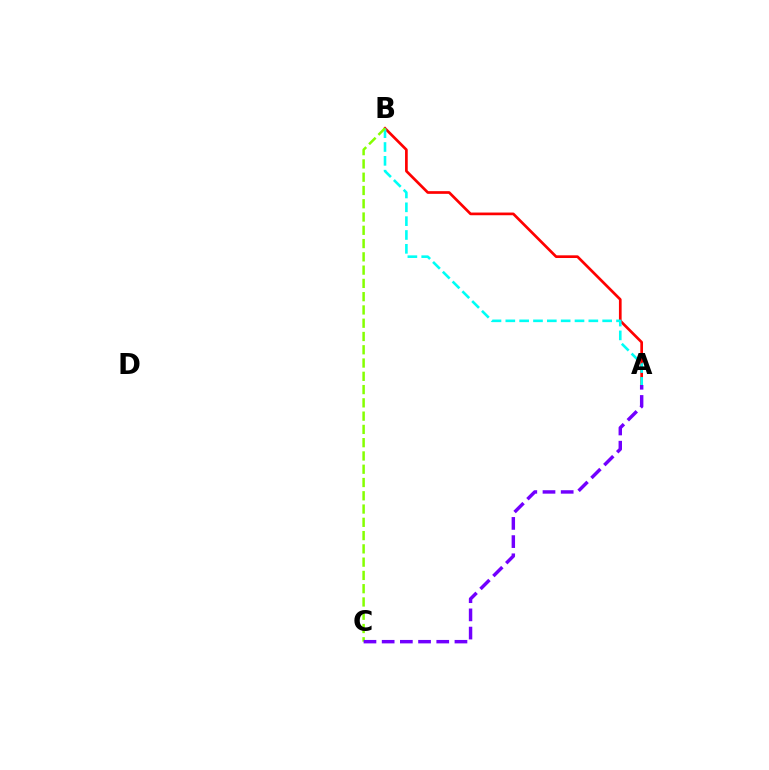{('A', 'B'): [{'color': '#ff0000', 'line_style': 'solid', 'thickness': 1.94}, {'color': '#00fff6', 'line_style': 'dashed', 'thickness': 1.88}], ('B', 'C'): [{'color': '#84ff00', 'line_style': 'dashed', 'thickness': 1.8}], ('A', 'C'): [{'color': '#7200ff', 'line_style': 'dashed', 'thickness': 2.47}]}